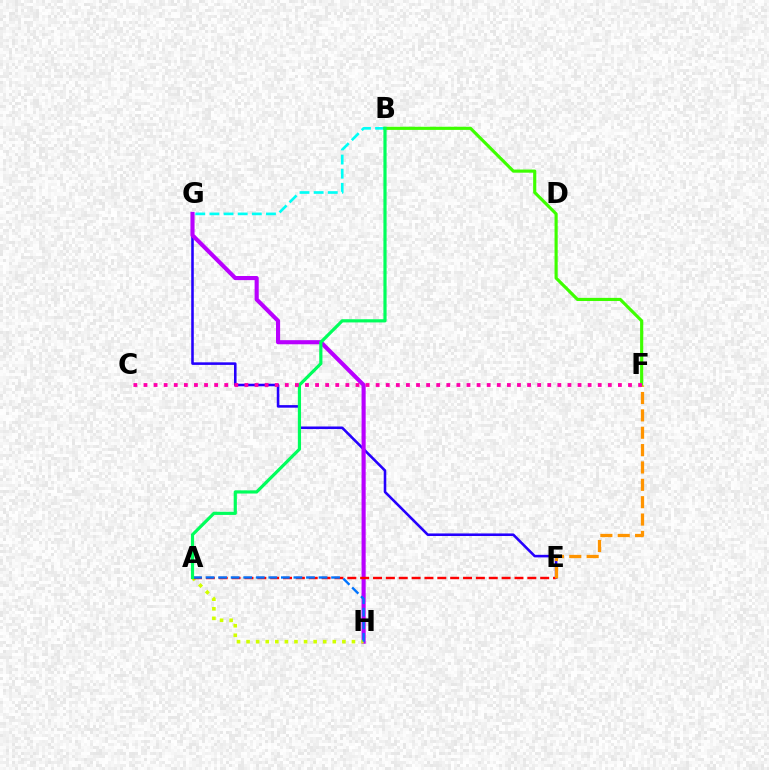{('E', 'G'): [{'color': '#2500ff', 'line_style': 'solid', 'thickness': 1.85}], ('G', 'H'): [{'color': '#b900ff', 'line_style': 'solid', 'thickness': 2.96}], ('B', 'G'): [{'color': '#00fff6', 'line_style': 'dashed', 'thickness': 1.92}], ('A', 'H'): [{'color': '#d1ff00', 'line_style': 'dotted', 'thickness': 2.6}, {'color': '#0074ff', 'line_style': 'dashed', 'thickness': 1.71}], ('A', 'E'): [{'color': '#ff0000', 'line_style': 'dashed', 'thickness': 1.75}], ('B', 'F'): [{'color': '#3dff00', 'line_style': 'solid', 'thickness': 2.26}], ('E', 'F'): [{'color': '#ff9400', 'line_style': 'dashed', 'thickness': 2.36}], ('A', 'B'): [{'color': '#00ff5c', 'line_style': 'solid', 'thickness': 2.29}], ('C', 'F'): [{'color': '#ff00ac', 'line_style': 'dotted', 'thickness': 2.74}]}